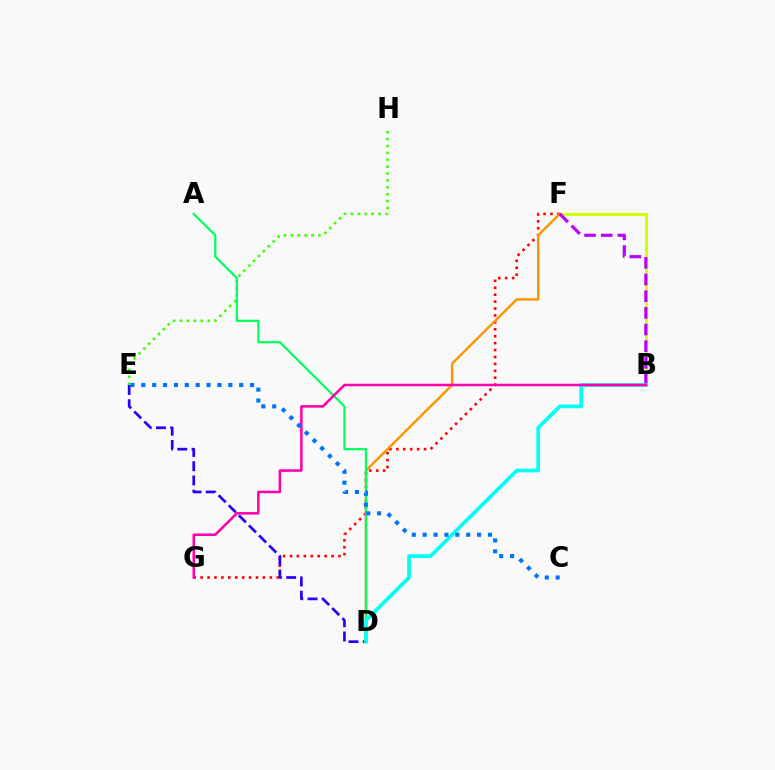{('F', 'G'): [{'color': '#ff0000', 'line_style': 'dotted', 'thickness': 1.88}], ('E', 'H'): [{'color': '#3dff00', 'line_style': 'dotted', 'thickness': 1.87}], ('B', 'F'): [{'color': '#d1ff00', 'line_style': 'solid', 'thickness': 2.11}, {'color': '#b900ff', 'line_style': 'dashed', 'thickness': 2.26}], ('D', 'F'): [{'color': '#ff9400', 'line_style': 'solid', 'thickness': 1.74}], ('D', 'E'): [{'color': '#2500ff', 'line_style': 'dashed', 'thickness': 1.94}], ('A', 'D'): [{'color': '#00ff5c', 'line_style': 'solid', 'thickness': 1.58}], ('B', 'D'): [{'color': '#00fff6', 'line_style': 'solid', 'thickness': 2.65}], ('B', 'G'): [{'color': '#ff00ac', 'line_style': 'solid', 'thickness': 1.82}], ('C', 'E'): [{'color': '#0074ff', 'line_style': 'dotted', 'thickness': 2.96}]}